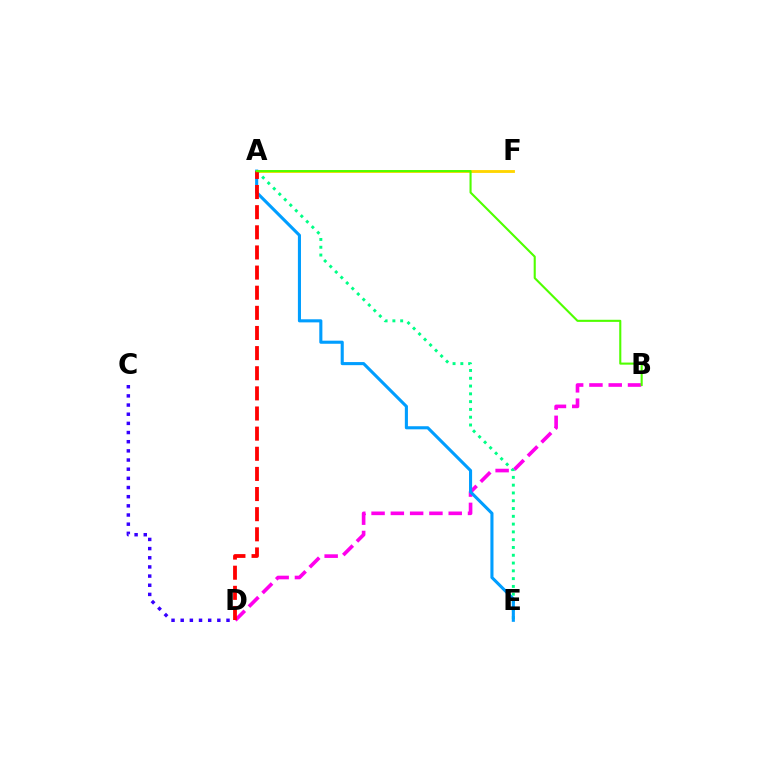{('B', 'D'): [{'color': '#ff00ed', 'line_style': 'dashed', 'thickness': 2.62}], ('C', 'D'): [{'color': '#3700ff', 'line_style': 'dotted', 'thickness': 2.49}], ('A', 'F'): [{'color': '#ffd500', 'line_style': 'solid', 'thickness': 2.06}], ('A', 'E'): [{'color': '#00ff86', 'line_style': 'dotted', 'thickness': 2.12}, {'color': '#009eff', 'line_style': 'solid', 'thickness': 2.22}], ('A', 'D'): [{'color': '#ff0000', 'line_style': 'dashed', 'thickness': 2.74}], ('A', 'B'): [{'color': '#4fff00', 'line_style': 'solid', 'thickness': 1.51}]}